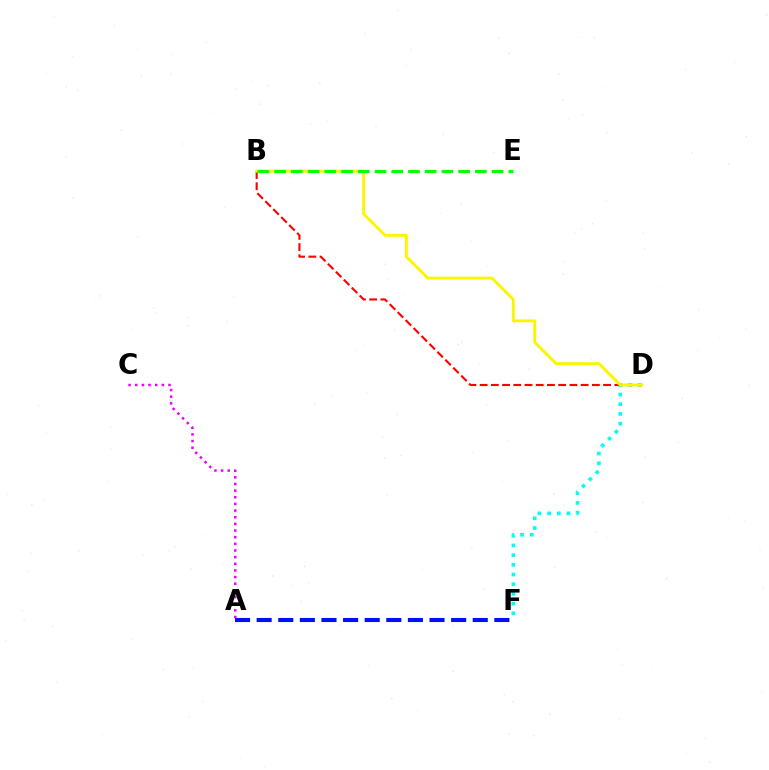{('A', 'C'): [{'color': '#ee00ff', 'line_style': 'dotted', 'thickness': 1.81}], ('A', 'F'): [{'color': '#0010ff', 'line_style': 'dashed', 'thickness': 2.94}], ('D', 'F'): [{'color': '#00fff6', 'line_style': 'dotted', 'thickness': 2.64}], ('B', 'D'): [{'color': '#ff0000', 'line_style': 'dashed', 'thickness': 1.52}, {'color': '#fcf500', 'line_style': 'solid', 'thickness': 2.08}], ('B', 'E'): [{'color': '#08ff00', 'line_style': 'dashed', 'thickness': 2.27}]}